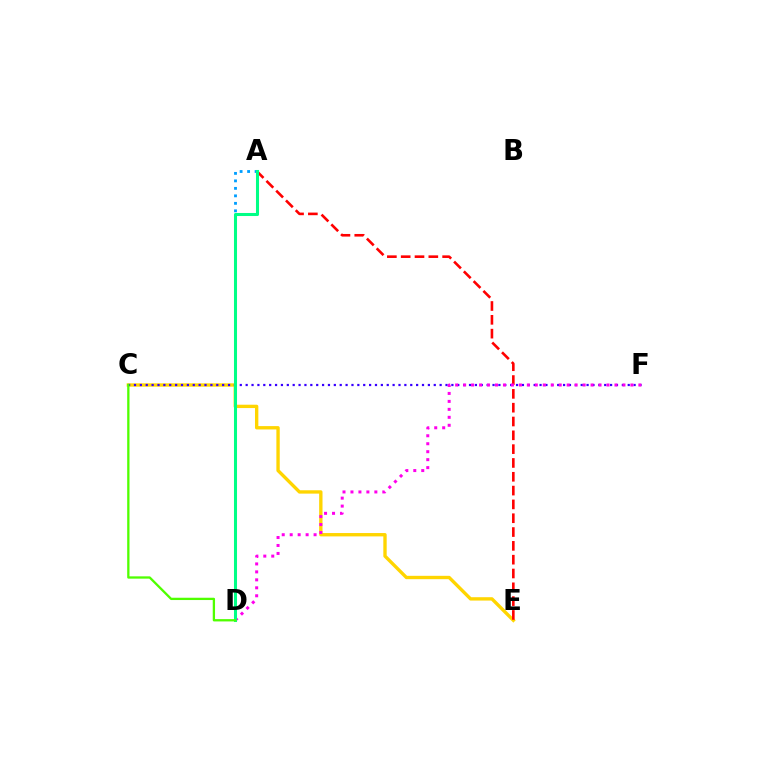{('C', 'E'): [{'color': '#ffd500', 'line_style': 'solid', 'thickness': 2.42}], ('A', 'E'): [{'color': '#ff0000', 'line_style': 'dashed', 'thickness': 1.88}], ('C', 'F'): [{'color': '#3700ff', 'line_style': 'dotted', 'thickness': 1.6}], ('D', 'F'): [{'color': '#ff00ed', 'line_style': 'dotted', 'thickness': 2.16}], ('A', 'D'): [{'color': '#009eff', 'line_style': 'dotted', 'thickness': 2.03}, {'color': '#00ff86', 'line_style': 'solid', 'thickness': 2.19}], ('C', 'D'): [{'color': '#4fff00', 'line_style': 'solid', 'thickness': 1.66}]}